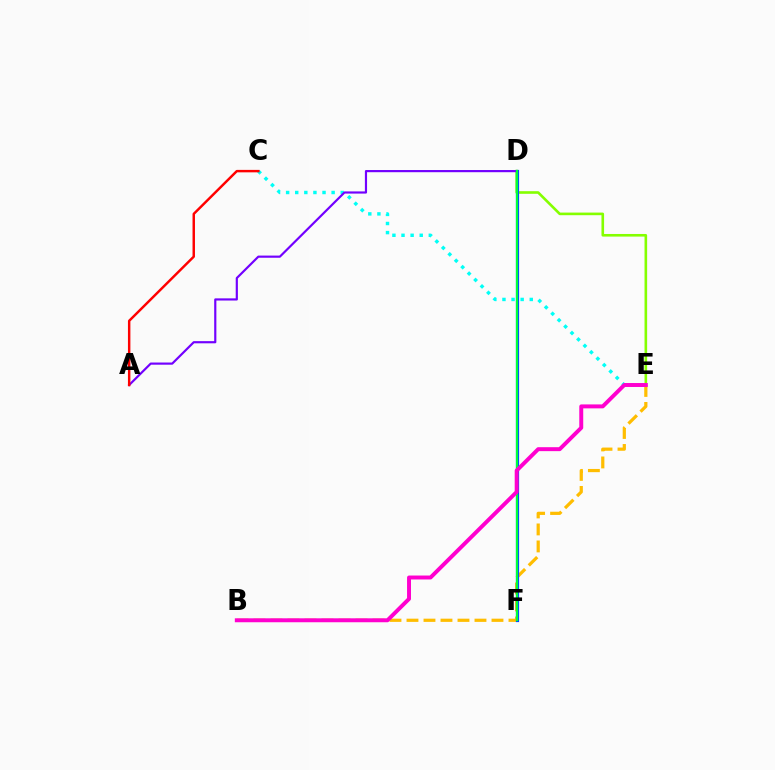{('C', 'E'): [{'color': '#00fff6', 'line_style': 'dotted', 'thickness': 2.47}], ('D', 'E'): [{'color': '#84ff00', 'line_style': 'solid', 'thickness': 1.88}], ('A', 'D'): [{'color': '#7200ff', 'line_style': 'solid', 'thickness': 1.57}], ('B', 'E'): [{'color': '#ffbd00', 'line_style': 'dashed', 'thickness': 2.31}, {'color': '#ff00cf', 'line_style': 'solid', 'thickness': 2.84}], ('D', 'F'): [{'color': '#004bff', 'line_style': 'solid', 'thickness': 2.31}, {'color': '#00ff39', 'line_style': 'solid', 'thickness': 1.57}], ('A', 'C'): [{'color': '#ff0000', 'line_style': 'solid', 'thickness': 1.77}]}